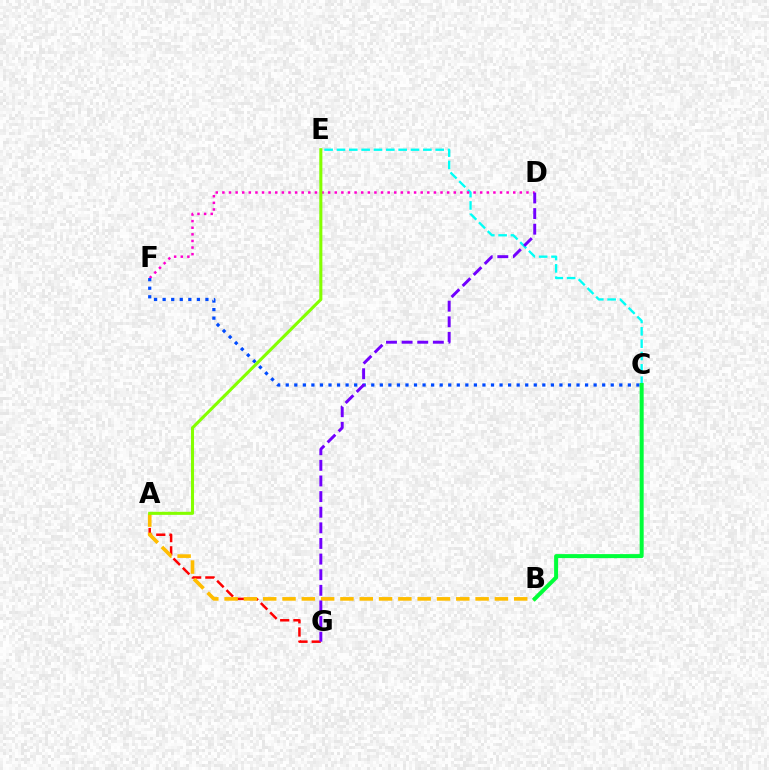{('A', 'G'): [{'color': '#ff0000', 'line_style': 'dashed', 'thickness': 1.8}], ('C', 'E'): [{'color': '#00fff6', 'line_style': 'dashed', 'thickness': 1.68}], ('D', 'F'): [{'color': '#ff00cf', 'line_style': 'dotted', 'thickness': 1.8}], ('A', 'B'): [{'color': '#ffbd00', 'line_style': 'dashed', 'thickness': 2.62}], ('C', 'F'): [{'color': '#004bff', 'line_style': 'dotted', 'thickness': 2.32}], ('B', 'C'): [{'color': '#00ff39', 'line_style': 'solid', 'thickness': 2.88}], ('D', 'G'): [{'color': '#7200ff', 'line_style': 'dashed', 'thickness': 2.12}], ('A', 'E'): [{'color': '#84ff00', 'line_style': 'solid', 'thickness': 2.21}]}